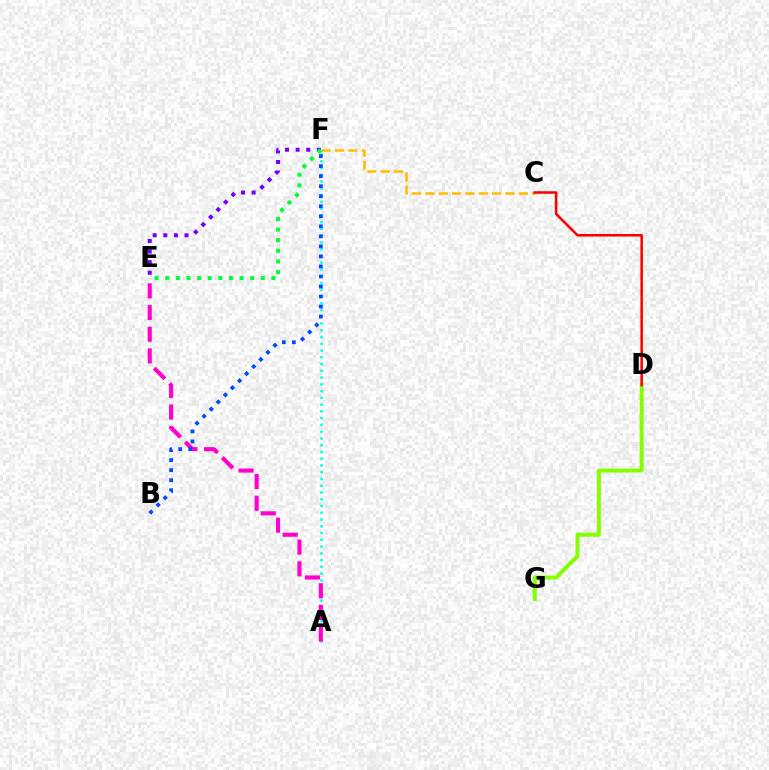{('A', 'F'): [{'color': '#00fff6', 'line_style': 'dotted', 'thickness': 1.84}], ('A', 'E'): [{'color': '#ff00cf', 'line_style': 'dashed', 'thickness': 2.94}], ('E', 'F'): [{'color': '#7200ff', 'line_style': 'dotted', 'thickness': 2.88}, {'color': '#00ff39', 'line_style': 'dotted', 'thickness': 2.89}], ('C', 'F'): [{'color': '#ffbd00', 'line_style': 'dashed', 'thickness': 1.81}], ('D', 'G'): [{'color': '#84ff00', 'line_style': 'solid', 'thickness': 2.84}], ('C', 'D'): [{'color': '#ff0000', 'line_style': 'solid', 'thickness': 1.83}], ('B', 'F'): [{'color': '#004bff', 'line_style': 'dotted', 'thickness': 2.72}]}